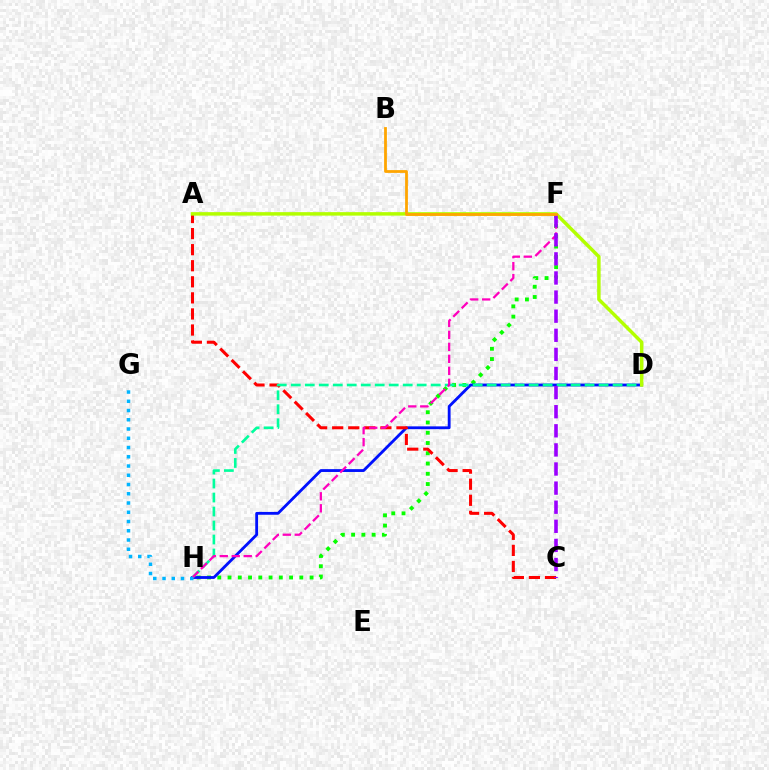{('F', 'H'): [{'color': '#08ff00', 'line_style': 'dotted', 'thickness': 2.79}, {'color': '#ff00bd', 'line_style': 'dashed', 'thickness': 1.63}], ('D', 'H'): [{'color': '#0010ff', 'line_style': 'solid', 'thickness': 2.04}, {'color': '#00ff9d', 'line_style': 'dashed', 'thickness': 1.9}], ('A', 'C'): [{'color': '#ff0000', 'line_style': 'dashed', 'thickness': 2.18}], ('A', 'D'): [{'color': '#b3ff00', 'line_style': 'solid', 'thickness': 2.5}], ('C', 'F'): [{'color': '#9b00ff', 'line_style': 'dashed', 'thickness': 2.6}], ('G', 'H'): [{'color': '#00b5ff', 'line_style': 'dotted', 'thickness': 2.51}], ('B', 'F'): [{'color': '#ffa500', 'line_style': 'solid', 'thickness': 2.0}]}